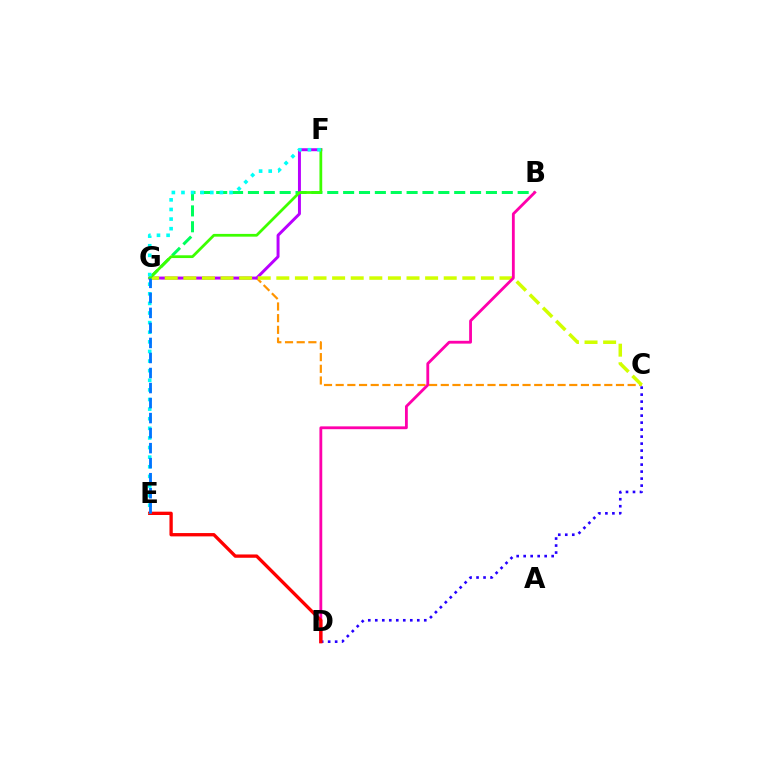{('B', 'G'): [{'color': '#00ff5c', 'line_style': 'dashed', 'thickness': 2.16}], ('C', 'G'): [{'color': '#ff9400', 'line_style': 'dashed', 'thickness': 1.59}, {'color': '#d1ff00', 'line_style': 'dashed', 'thickness': 2.53}], ('C', 'D'): [{'color': '#2500ff', 'line_style': 'dotted', 'thickness': 1.9}], ('F', 'G'): [{'color': '#b900ff', 'line_style': 'solid', 'thickness': 2.13}, {'color': '#3dff00', 'line_style': 'solid', 'thickness': 1.99}], ('B', 'D'): [{'color': '#ff00ac', 'line_style': 'solid', 'thickness': 2.03}], ('D', 'E'): [{'color': '#ff0000', 'line_style': 'solid', 'thickness': 2.39}], ('E', 'F'): [{'color': '#00fff6', 'line_style': 'dotted', 'thickness': 2.61}], ('E', 'G'): [{'color': '#0074ff', 'line_style': 'dashed', 'thickness': 2.04}]}